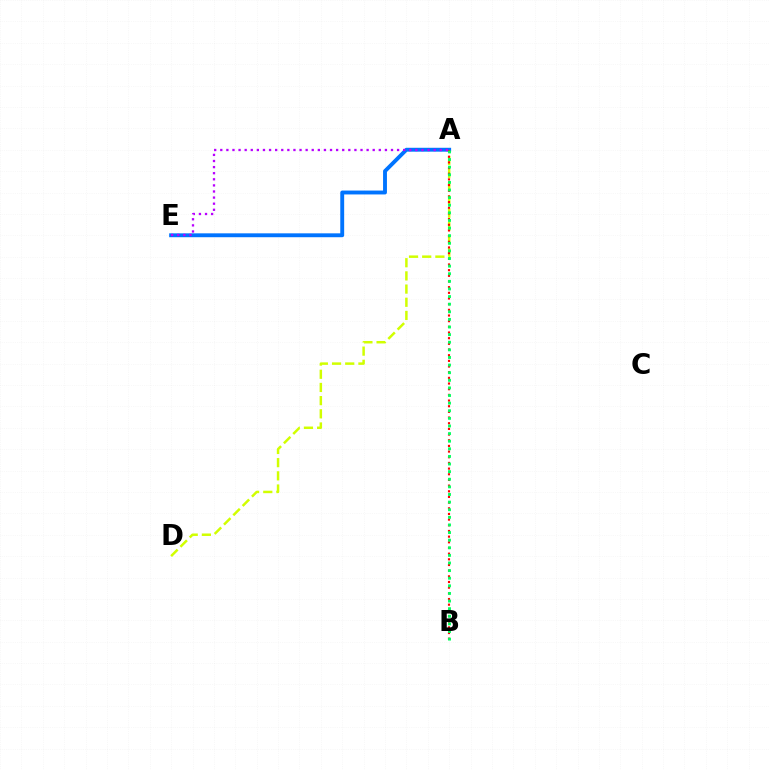{('A', 'D'): [{'color': '#d1ff00', 'line_style': 'dashed', 'thickness': 1.79}], ('A', 'E'): [{'color': '#0074ff', 'line_style': 'solid', 'thickness': 2.8}, {'color': '#b900ff', 'line_style': 'dotted', 'thickness': 1.66}], ('A', 'B'): [{'color': '#ff0000', 'line_style': 'dotted', 'thickness': 1.54}, {'color': '#00ff5c', 'line_style': 'dotted', 'thickness': 2.07}]}